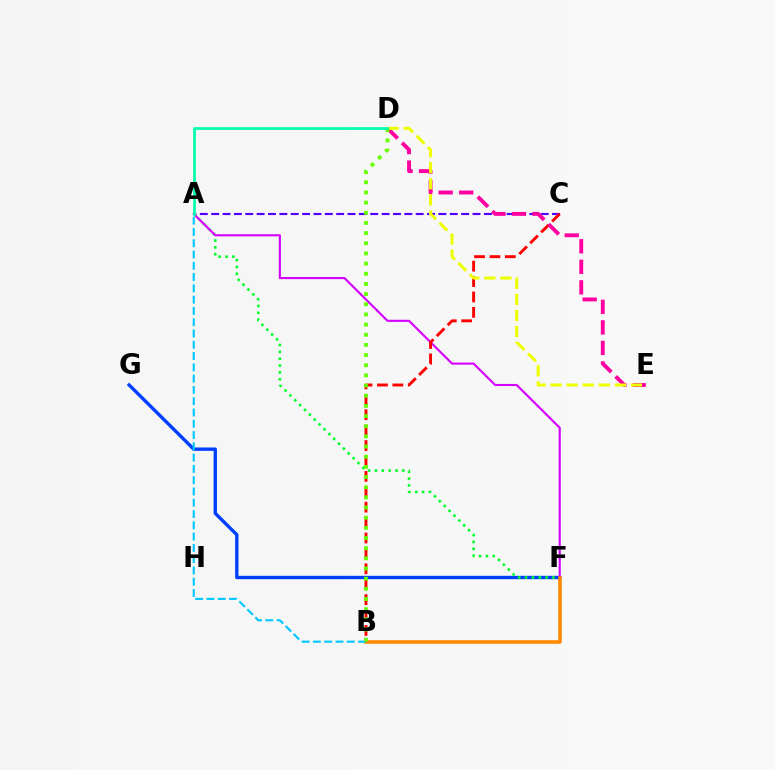{('F', 'G'): [{'color': '#003fff', 'line_style': 'solid', 'thickness': 2.42}], ('A', 'C'): [{'color': '#4f00ff', 'line_style': 'dashed', 'thickness': 1.54}], ('A', 'F'): [{'color': '#00ff27', 'line_style': 'dotted', 'thickness': 1.86}, {'color': '#d600ff', 'line_style': 'solid', 'thickness': 1.52}], ('B', 'C'): [{'color': '#ff0000', 'line_style': 'dashed', 'thickness': 2.09}], ('B', 'F'): [{'color': '#ff8800', 'line_style': 'solid', 'thickness': 2.55}], ('A', 'B'): [{'color': '#00c7ff', 'line_style': 'dashed', 'thickness': 1.53}], ('D', 'E'): [{'color': '#ff00a0', 'line_style': 'dashed', 'thickness': 2.79}, {'color': '#eeff00', 'line_style': 'dashed', 'thickness': 2.18}], ('B', 'D'): [{'color': '#66ff00', 'line_style': 'dotted', 'thickness': 2.76}], ('A', 'D'): [{'color': '#00ffaf', 'line_style': 'solid', 'thickness': 1.96}]}